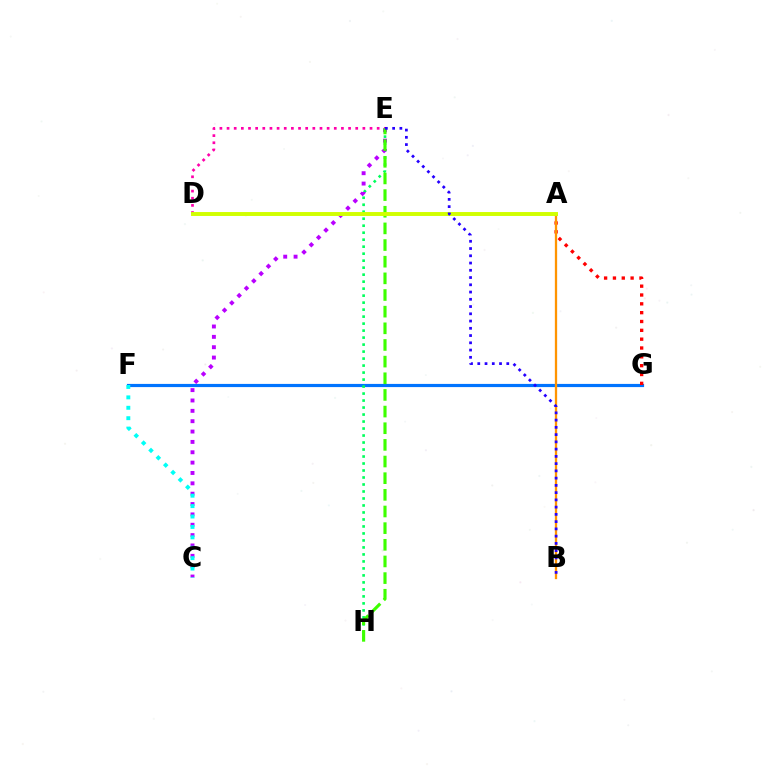{('F', 'G'): [{'color': '#0074ff', 'line_style': 'solid', 'thickness': 2.29}], ('D', 'E'): [{'color': '#ff00ac', 'line_style': 'dotted', 'thickness': 1.94}], ('A', 'G'): [{'color': '#ff0000', 'line_style': 'dotted', 'thickness': 2.4}], ('E', 'H'): [{'color': '#00ff5c', 'line_style': 'dotted', 'thickness': 1.9}, {'color': '#3dff00', 'line_style': 'dashed', 'thickness': 2.26}], ('C', 'E'): [{'color': '#b900ff', 'line_style': 'dotted', 'thickness': 2.81}], ('A', 'B'): [{'color': '#ff9400', 'line_style': 'solid', 'thickness': 1.65}], ('A', 'D'): [{'color': '#d1ff00', 'line_style': 'solid', 'thickness': 2.83}], ('B', 'E'): [{'color': '#2500ff', 'line_style': 'dotted', 'thickness': 1.97}], ('C', 'F'): [{'color': '#00fff6', 'line_style': 'dotted', 'thickness': 2.83}]}